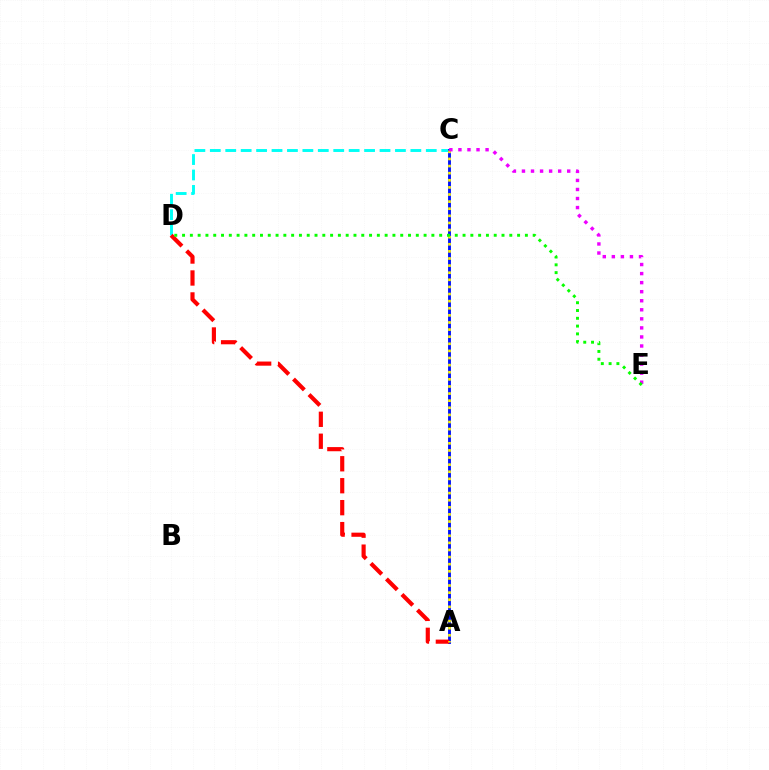{('C', 'D'): [{'color': '#00fff6', 'line_style': 'dashed', 'thickness': 2.1}], ('A', 'C'): [{'color': '#0010ff', 'line_style': 'solid', 'thickness': 2.08}, {'color': '#fcf500', 'line_style': 'dotted', 'thickness': 1.93}], ('A', 'D'): [{'color': '#ff0000', 'line_style': 'dashed', 'thickness': 2.98}], ('C', 'E'): [{'color': '#ee00ff', 'line_style': 'dotted', 'thickness': 2.46}], ('D', 'E'): [{'color': '#08ff00', 'line_style': 'dotted', 'thickness': 2.12}]}